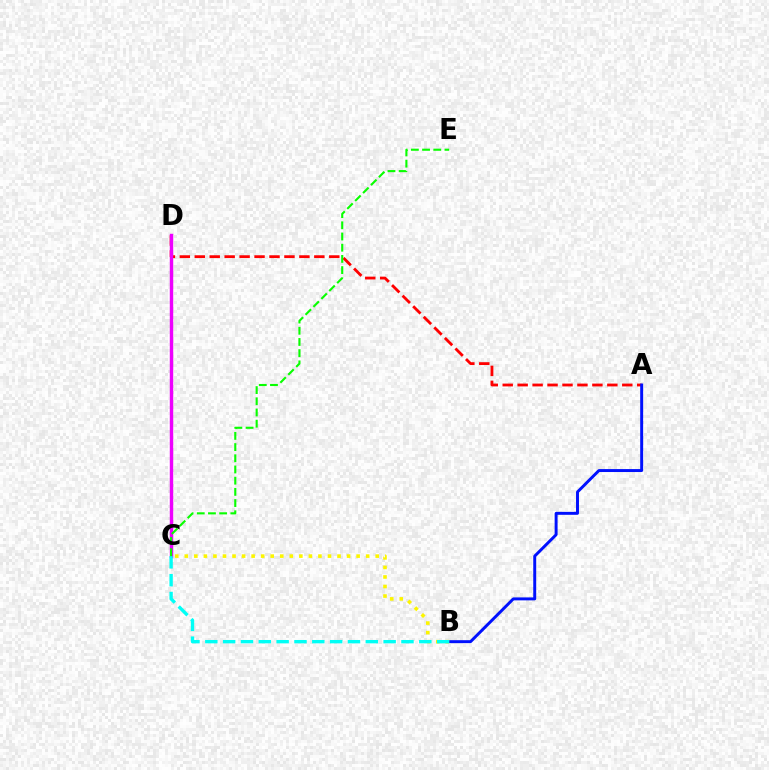{('A', 'D'): [{'color': '#ff0000', 'line_style': 'dashed', 'thickness': 2.03}], ('A', 'B'): [{'color': '#0010ff', 'line_style': 'solid', 'thickness': 2.12}], ('B', 'C'): [{'color': '#fcf500', 'line_style': 'dotted', 'thickness': 2.59}, {'color': '#00fff6', 'line_style': 'dashed', 'thickness': 2.42}], ('C', 'D'): [{'color': '#ee00ff', 'line_style': 'solid', 'thickness': 2.47}], ('C', 'E'): [{'color': '#08ff00', 'line_style': 'dashed', 'thickness': 1.52}]}